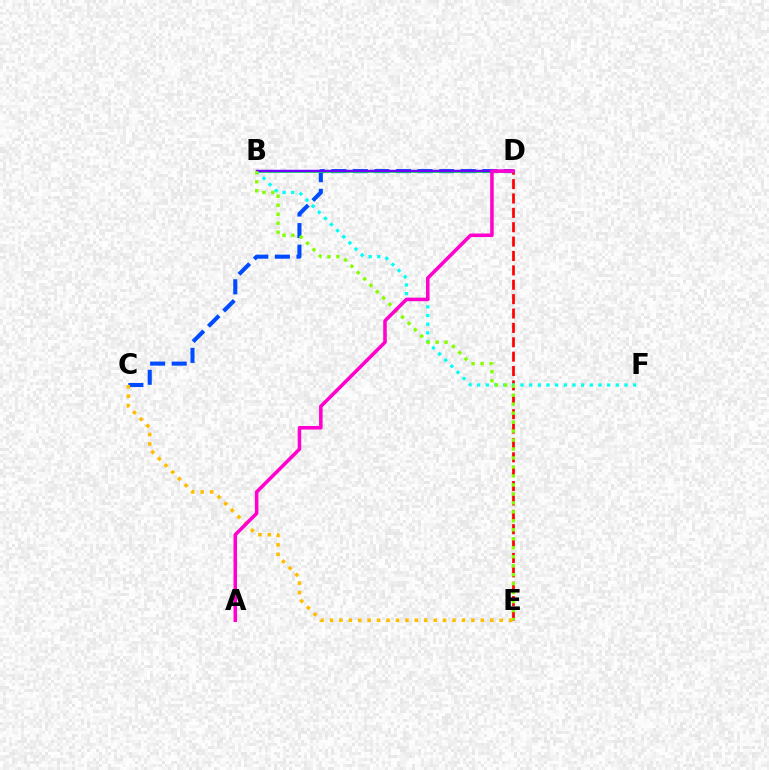{('D', 'E'): [{'color': '#ff0000', 'line_style': 'dashed', 'thickness': 1.95}], ('C', 'D'): [{'color': '#004bff', 'line_style': 'dashed', 'thickness': 2.93}], ('B', 'D'): [{'color': '#00ff39', 'line_style': 'solid', 'thickness': 1.95}, {'color': '#7200ff', 'line_style': 'solid', 'thickness': 1.78}], ('B', 'F'): [{'color': '#00fff6', 'line_style': 'dotted', 'thickness': 2.35}], ('B', 'E'): [{'color': '#84ff00', 'line_style': 'dotted', 'thickness': 2.44}], ('C', 'E'): [{'color': '#ffbd00', 'line_style': 'dotted', 'thickness': 2.56}], ('A', 'D'): [{'color': '#ff00cf', 'line_style': 'solid', 'thickness': 2.55}]}